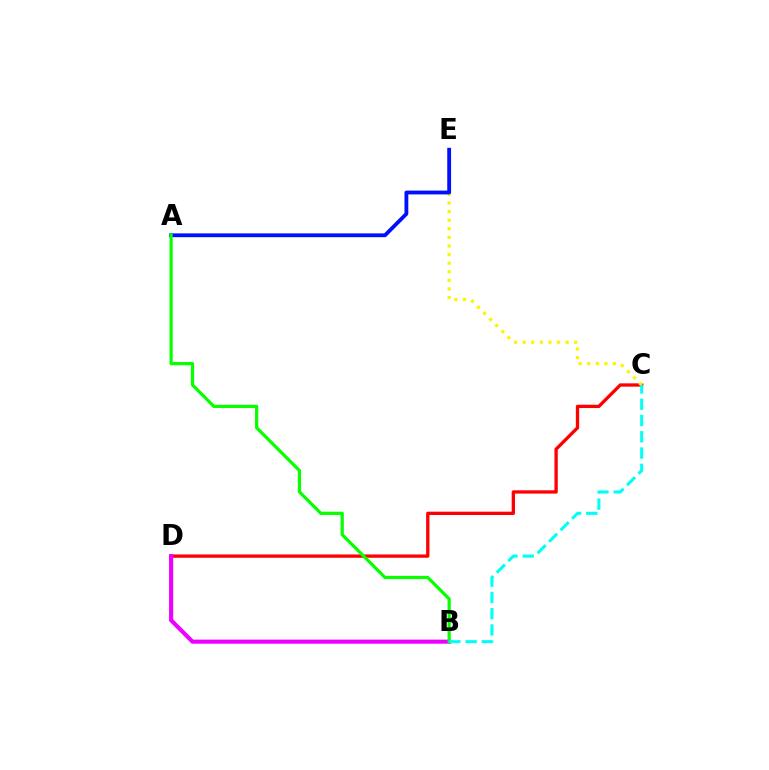{('C', 'D'): [{'color': '#ff0000', 'line_style': 'solid', 'thickness': 2.39}], ('C', 'E'): [{'color': '#fcf500', 'line_style': 'dotted', 'thickness': 2.34}], ('B', 'D'): [{'color': '#ee00ff', 'line_style': 'solid', 'thickness': 2.96}], ('A', 'E'): [{'color': '#0010ff', 'line_style': 'solid', 'thickness': 2.75}], ('A', 'B'): [{'color': '#08ff00', 'line_style': 'solid', 'thickness': 2.32}], ('B', 'C'): [{'color': '#00fff6', 'line_style': 'dashed', 'thickness': 2.21}]}